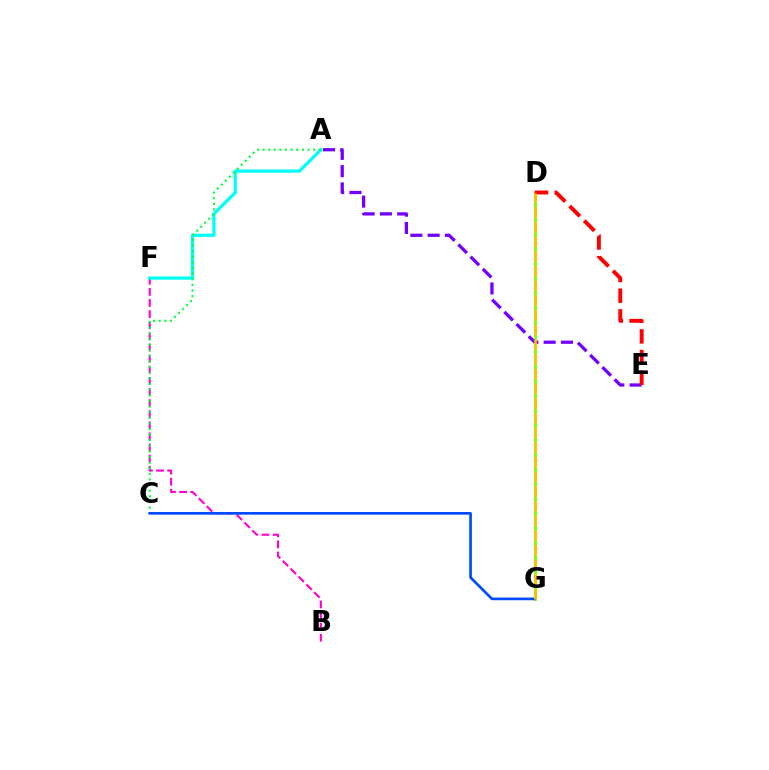{('B', 'F'): [{'color': '#ff00cf', 'line_style': 'dashed', 'thickness': 1.51}], ('A', 'F'): [{'color': '#00fff6', 'line_style': 'solid', 'thickness': 2.34}], ('A', 'C'): [{'color': '#00ff39', 'line_style': 'dotted', 'thickness': 1.53}], ('D', 'G'): [{'color': '#84ff00', 'line_style': 'solid', 'thickness': 2.03}, {'color': '#ffbd00', 'line_style': 'dashed', 'thickness': 1.99}], ('C', 'G'): [{'color': '#004bff', 'line_style': 'solid', 'thickness': 1.92}], ('A', 'E'): [{'color': '#7200ff', 'line_style': 'dashed', 'thickness': 2.35}], ('D', 'E'): [{'color': '#ff0000', 'line_style': 'dashed', 'thickness': 2.81}]}